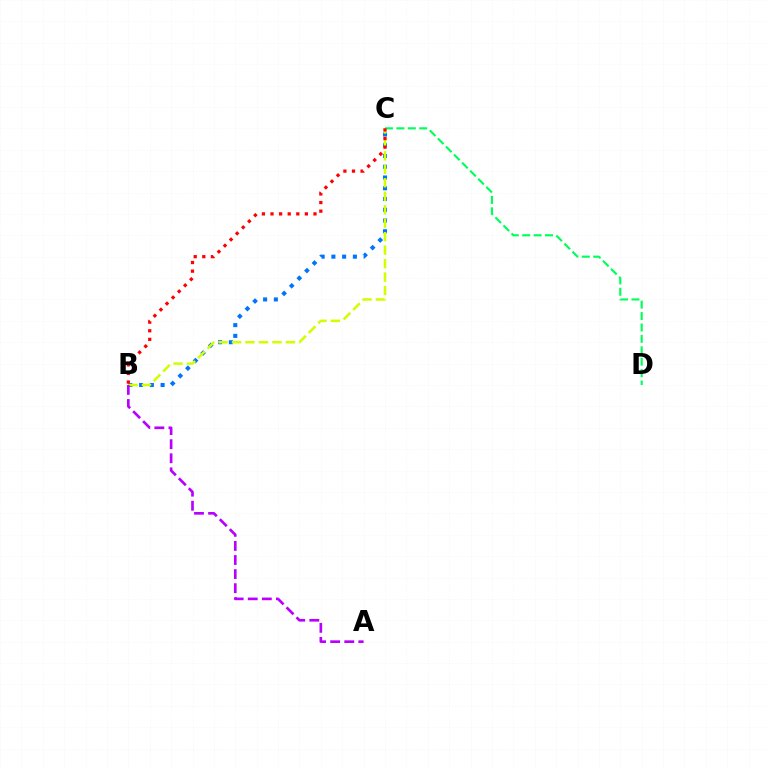{('B', 'C'): [{'color': '#0074ff', 'line_style': 'dotted', 'thickness': 2.92}, {'color': '#d1ff00', 'line_style': 'dashed', 'thickness': 1.83}, {'color': '#ff0000', 'line_style': 'dotted', 'thickness': 2.33}], ('A', 'B'): [{'color': '#b900ff', 'line_style': 'dashed', 'thickness': 1.91}], ('C', 'D'): [{'color': '#00ff5c', 'line_style': 'dashed', 'thickness': 1.55}]}